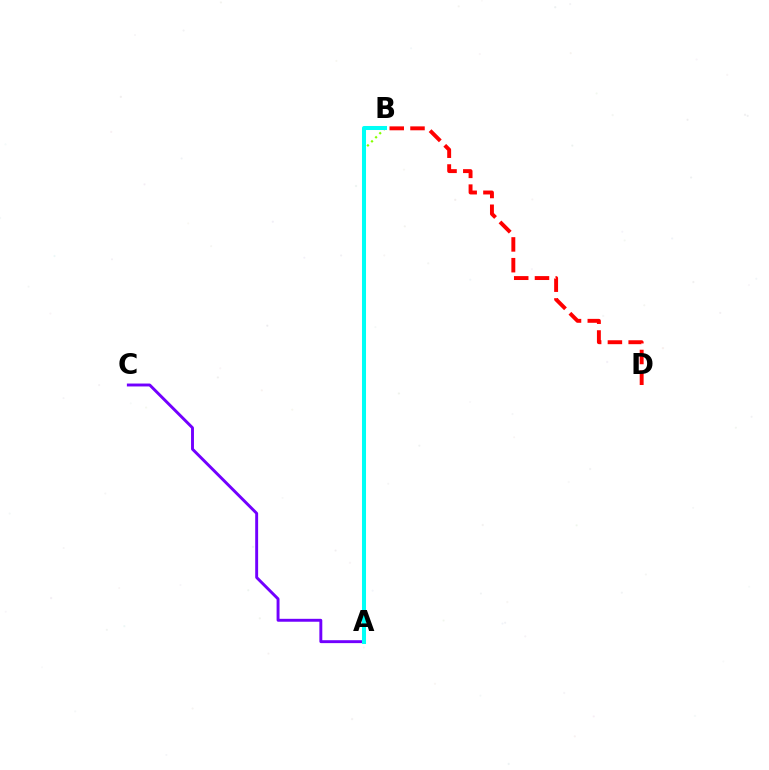{('A', 'C'): [{'color': '#7200ff', 'line_style': 'solid', 'thickness': 2.1}], ('A', 'B'): [{'color': '#84ff00', 'line_style': 'dotted', 'thickness': 1.57}, {'color': '#00fff6', 'line_style': 'solid', 'thickness': 2.9}], ('B', 'D'): [{'color': '#ff0000', 'line_style': 'dashed', 'thickness': 2.82}]}